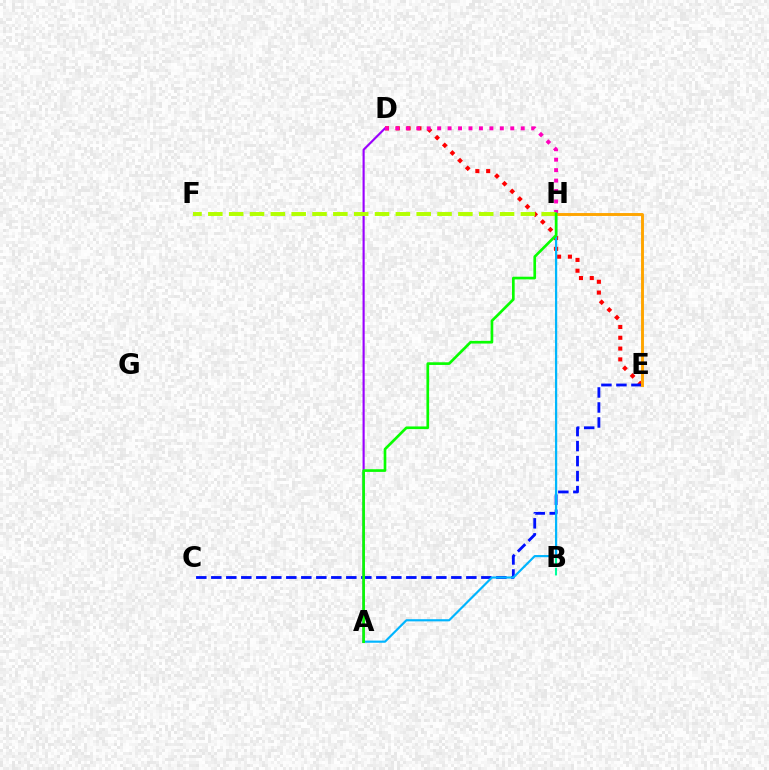{('D', 'E'): [{'color': '#ff0000', 'line_style': 'dotted', 'thickness': 2.94}], ('B', 'H'): [{'color': '#00ff9d', 'line_style': 'dashed', 'thickness': 1.5}], ('A', 'D'): [{'color': '#9b00ff', 'line_style': 'solid', 'thickness': 1.54}], ('C', 'E'): [{'color': '#0010ff', 'line_style': 'dashed', 'thickness': 2.04}], ('D', 'H'): [{'color': '#ff00bd', 'line_style': 'dotted', 'thickness': 2.84}], ('A', 'H'): [{'color': '#00b5ff', 'line_style': 'solid', 'thickness': 1.56}, {'color': '#08ff00', 'line_style': 'solid', 'thickness': 1.92}], ('E', 'H'): [{'color': '#ffa500', 'line_style': 'solid', 'thickness': 2.1}], ('F', 'H'): [{'color': '#b3ff00', 'line_style': 'dashed', 'thickness': 2.83}]}